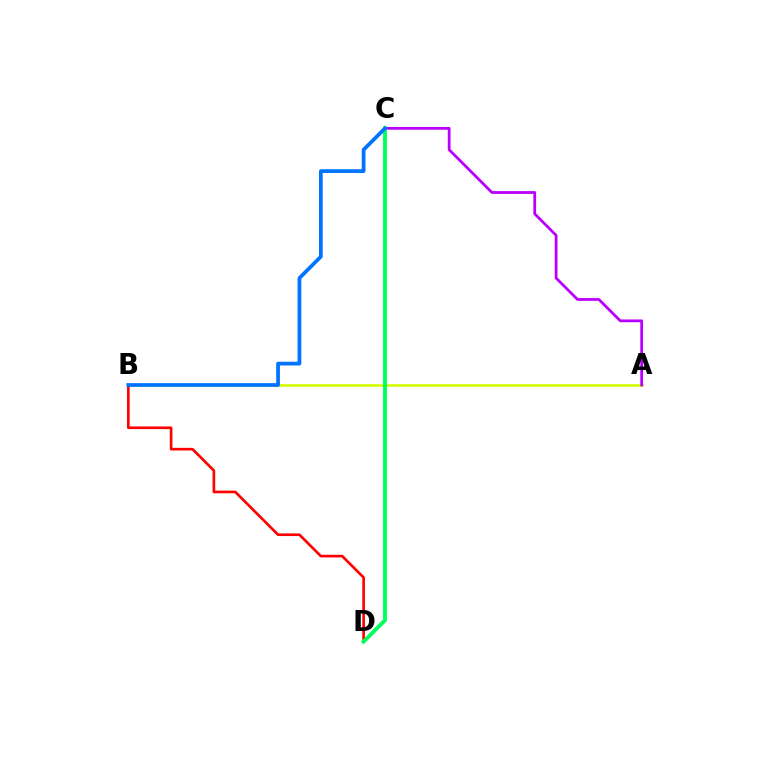{('A', 'B'): [{'color': '#d1ff00', 'line_style': 'solid', 'thickness': 1.88}], ('A', 'C'): [{'color': '#b900ff', 'line_style': 'solid', 'thickness': 1.99}], ('B', 'D'): [{'color': '#ff0000', 'line_style': 'solid', 'thickness': 1.91}], ('C', 'D'): [{'color': '#00ff5c', 'line_style': 'solid', 'thickness': 2.79}], ('B', 'C'): [{'color': '#0074ff', 'line_style': 'solid', 'thickness': 2.69}]}